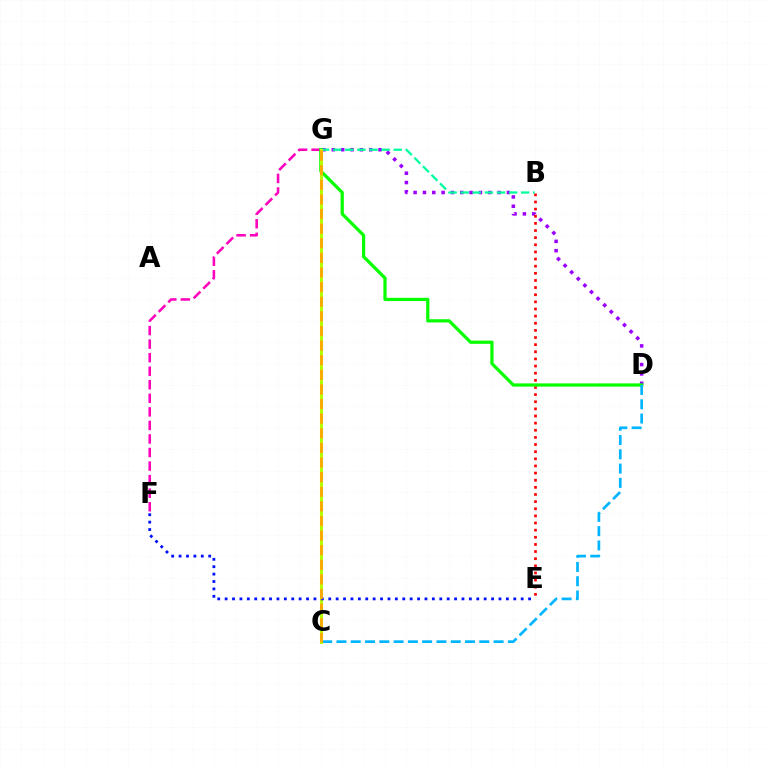{('D', 'G'): [{'color': '#9b00ff', 'line_style': 'dotted', 'thickness': 2.54}, {'color': '#08ff00', 'line_style': 'solid', 'thickness': 2.33}], ('F', 'G'): [{'color': '#ff00bd', 'line_style': 'dashed', 'thickness': 1.84}], ('B', 'E'): [{'color': '#ff0000', 'line_style': 'dotted', 'thickness': 1.94}], ('C', 'D'): [{'color': '#00b5ff', 'line_style': 'dashed', 'thickness': 1.94}], ('B', 'G'): [{'color': '#00ff9d', 'line_style': 'dashed', 'thickness': 1.64}], ('C', 'G'): [{'color': '#b3ff00', 'line_style': 'solid', 'thickness': 2.22}, {'color': '#ffa500', 'line_style': 'dashed', 'thickness': 1.99}], ('E', 'F'): [{'color': '#0010ff', 'line_style': 'dotted', 'thickness': 2.01}]}